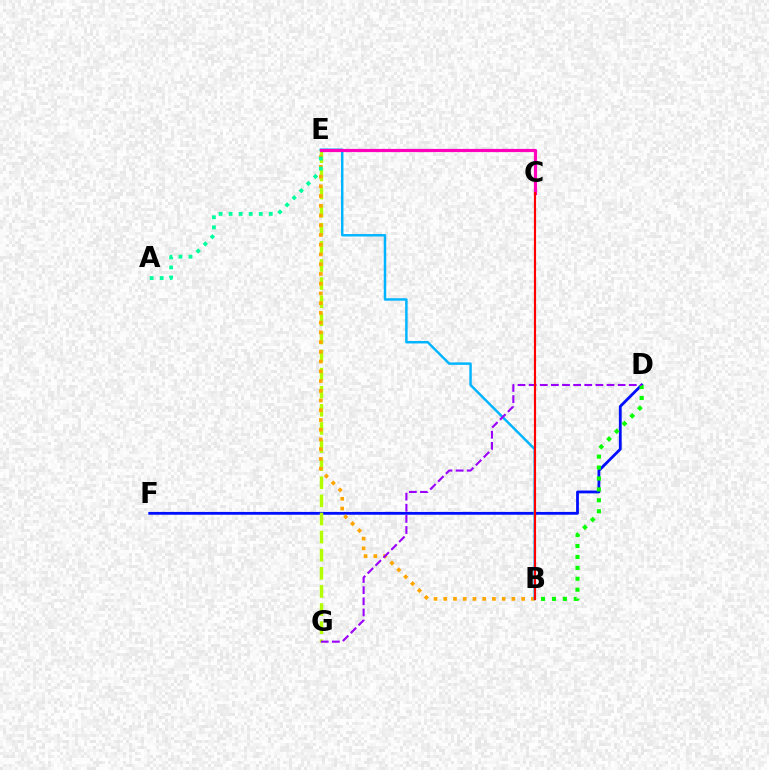{('D', 'F'): [{'color': '#0010ff', 'line_style': 'solid', 'thickness': 2.03}], ('E', 'G'): [{'color': '#b3ff00', 'line_style': 'dashed', 'thickness': 2.46}], ('B', 'E'): [{'color': '#ffa500', 'line_style': 'dotted', 'thickness': 2.65}, {'color': '#00b5ff', 'line_style': 'solid', 'thickness': 1.78}], ('A', 'E'): [{'color': '#00ff9d', 'line_style': 'dotted', 'thickness': 2.73}], ('B', 'D'): [{'color': '#08ff00', 'line_style': 'dotted', 'thickness': 2.97}], ('C', 'E'): [{'color': '#ff00bd', 'line_style': 'solid', 'thickness': 2.31}], ('D', 'G'): [{'color': '#9b00ff', 'line_style': 'dashed', 'thickness': 1.51}], ('B', 'C'): [{'color': '#ff0000', 'line_style': 'solid', 'thickness': 1.57}]}